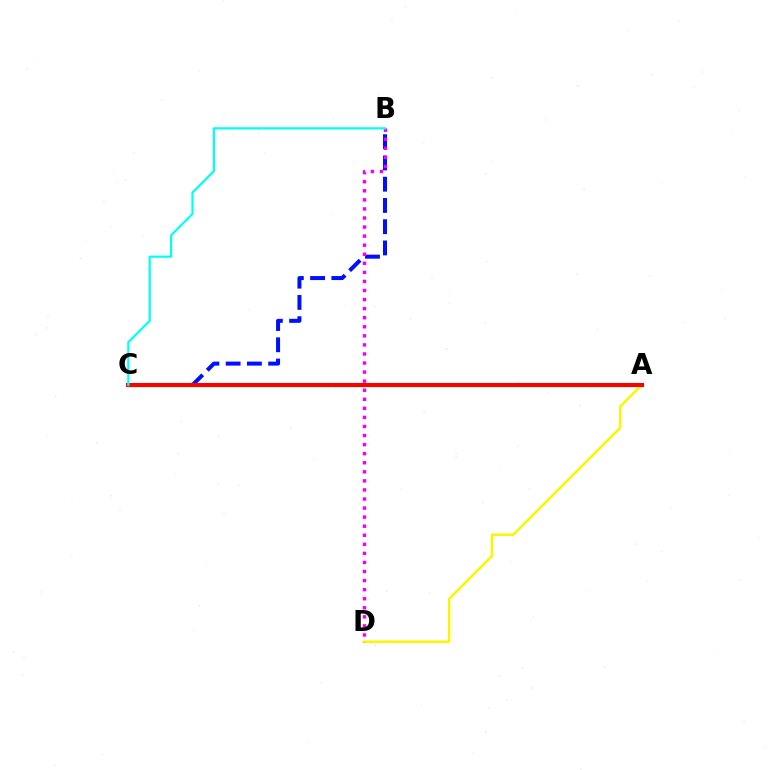{('A', 'C'): [{'color': '#08ff00', 'line_style': 'solid', 'thickness': 2.37}, {'color': '#ff0000', 'line_style': 'solid', 'thickness': 2.92}], ('A', 'D'): [{'color': '#fcf500', 'line_style': 'solid', 'thickness': 1.78}], ('B', 'C'): [{'color': '#0010ff', 'line_style': 'dashed', 'thickness': 2.89}, {'color': '#00fff6', 'line_style': 'solid', 'thickness': 1.58}], ('B', 'D'): [{'color': '#ee00ff', 'line_style': 'dotted', 'thickness': 2.46}]}